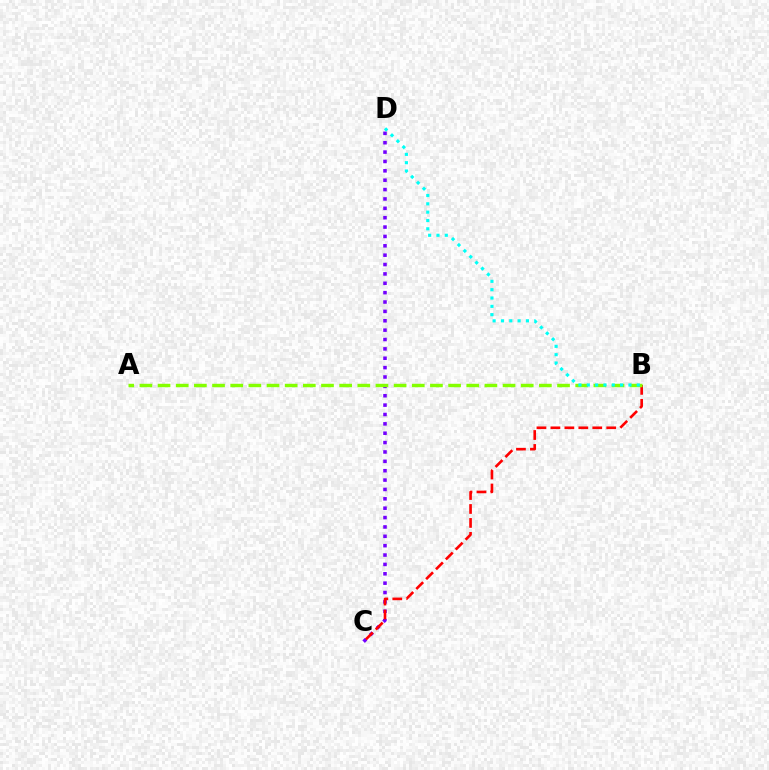{('C', 'D'): [{'color': '#7200ff', 'line_style': 'dotted', 'thickness': 2.55}], ('B', 'C'): [{'color': '#ff0000', 'line_style': 'dashed', 'thickness': 1.9}], ('A', 'B'): [{'color': '#84ff00', 'line_style': 'dashed', 'thickness': 2.47}], ('B', 'D'): [{'color': '#00fff6', 'line_style': 'dotted', 'thickness': 2.26}]}